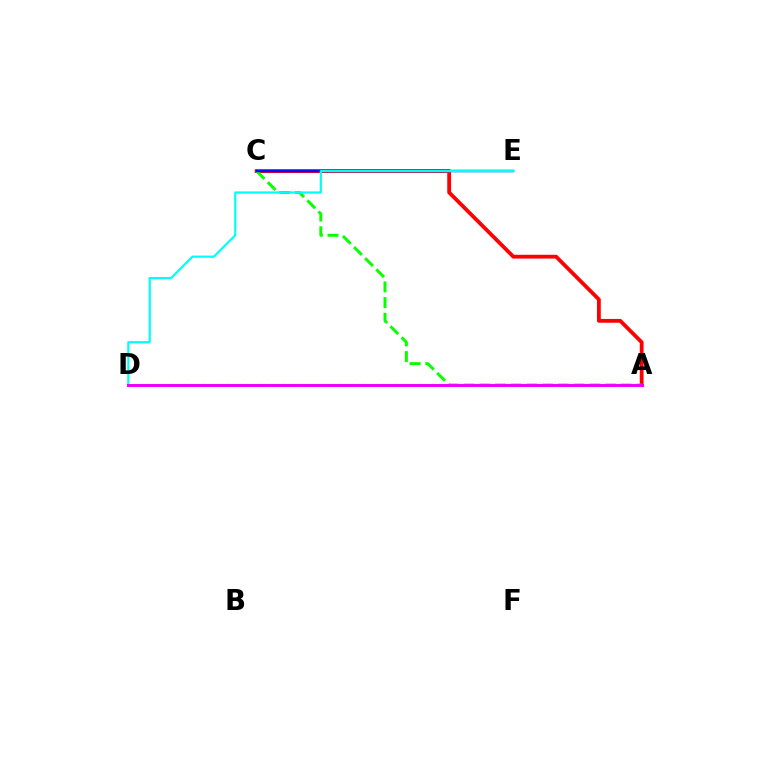{('A', 'C'): [{'color': '#ff0000', 'line_style': 'solid', 'thickness': 2.74}, {'color': '#08ff00', 'line_style': 'dashed', 'thickness': 2.13}], ('C', 'E'): [{'color': '#0010ff', 'line_style': 'solid', 'thickness': 1.74}], ('D', 'E'): [{'color': '#00fff6', 'line_style': 'solid', 'thickness': 1.58}], ('A', 'D'): [{'color': '#fcf500', 'line_style': 'dotted', 'thickness': 1.68}, {'color': '#ee00ff', 'line_style': 'solid', 'thickness': 2.12}]}